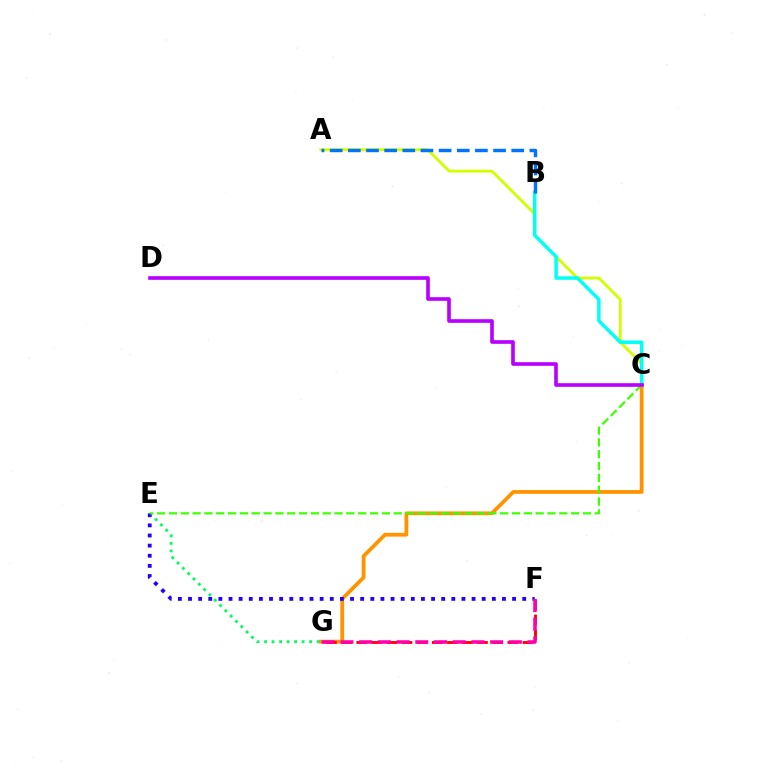{('A', 'C'): [{'color': '#d1ff00', 'line_style': 'solid', 'thickness': 2.05}], ('C', 'G'): [{'color': '#ff9400', 'line_style': 'solid', 'thickness': 2.73}], ('B', 'C'): [{'color': '#00fff6', 'line_style': 'solid', 'thickness': 2.49}], ('E', 'G'): [{'color': '#00ff5c', 'line_style': 'dotted', 'thickness': 2.04}], ('F', 'G'): [{'color': '#ff0000', 'line_style': 'dashed', 'thickness': 2.05}, {'color': '#ff00ac', 'line_style': 'dashed', 'thickness': 2.54}], ('E', 'F'): [{'color': '#2500ff', 'line_style': 'dotted', 'thickness': 2.75}], ('C', 'E'): [{'color': '#3dff00', 'line_style': 'dashed', 'thickness': 1.61}], ('A', 'B'): [{'color': '#0074ff', 'line_style': 'dashed', 'thickness': 2.47}], ('C', 'D'): [{'color': '#b900ff', 'line_style': 'solid', 'thickness': 2.62}]}